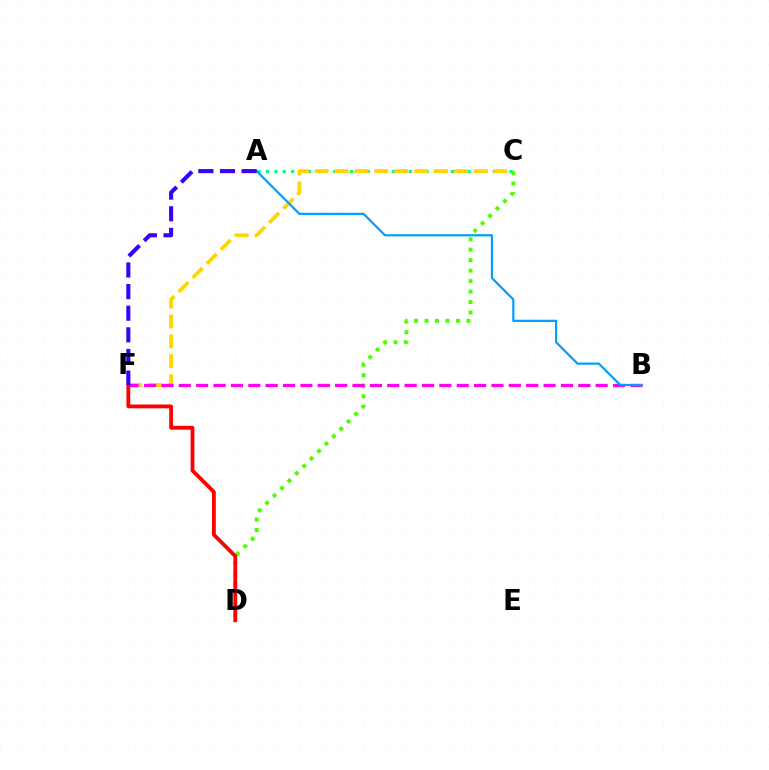{('A', 'C'): [{'color': '#00ff86', 'line_style': 'dotted', 'thickness': 2.28}], ('C', 'F'): [{'color': '#ffd500', 'line_style': 'dashed', 'thickness': 2.7}], ('C', 'D'): [{'color': '#4fff00', 'line_style': 'dotted', 'thickness': 2.85}], ('B', 'F'): [{'color': '#ff00ed', 'line_style': 'dashed', 'thickness': 2.36}], ('A', 'B'): [{'color': '#009eff', 'line_style': 'solid', 'thickness': 1.58}], ('D', 'F'): [{'color': '#ff0000', 'line_style': 'solid', 'thickness': 2.73}], ('A', 'F'): [{'color': '#3700ff', 'line_style': 'dashed', 'thickness': 2.94}]}